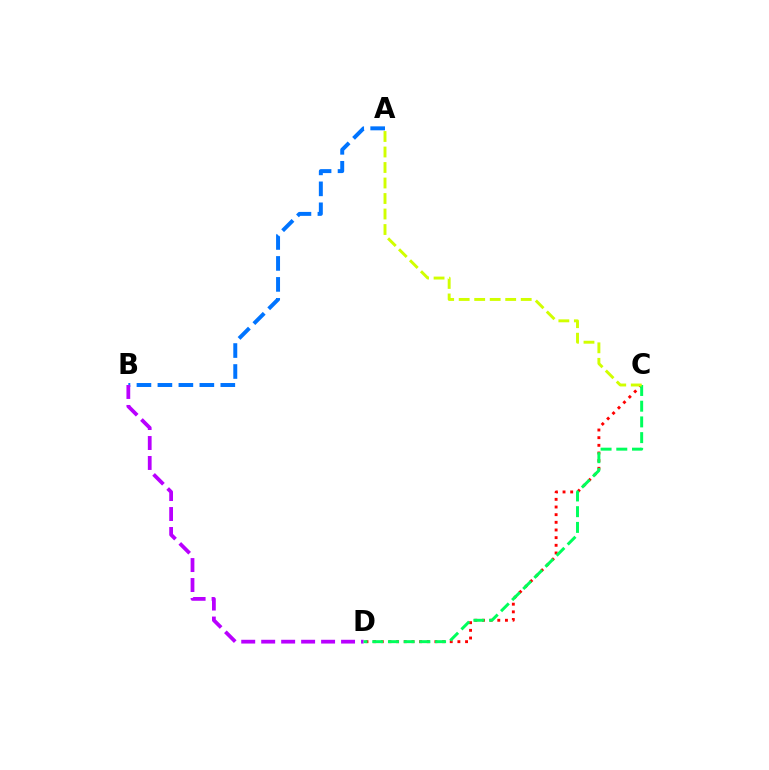{('A', 'B'): [{'color': '#0074ff', 'line_style': 'dashed', 'thickness': 2.85}], ('C', 'D'): [{'color': '#ff0000', 'line_style': 'dotted', 'thickness': 2.08}, {'color': '#00ff5c', 'line_style': 'dashed', 'thickness': 2.13}], ('B', 'D'): [{'color': '#b900ff', 'line_style': 'dashed', 'thickness': 2.71}], ('A', 'C'): [{'color': '#d1ff00', 'line_style': 'dashed', 'thickness': 2.11}]}